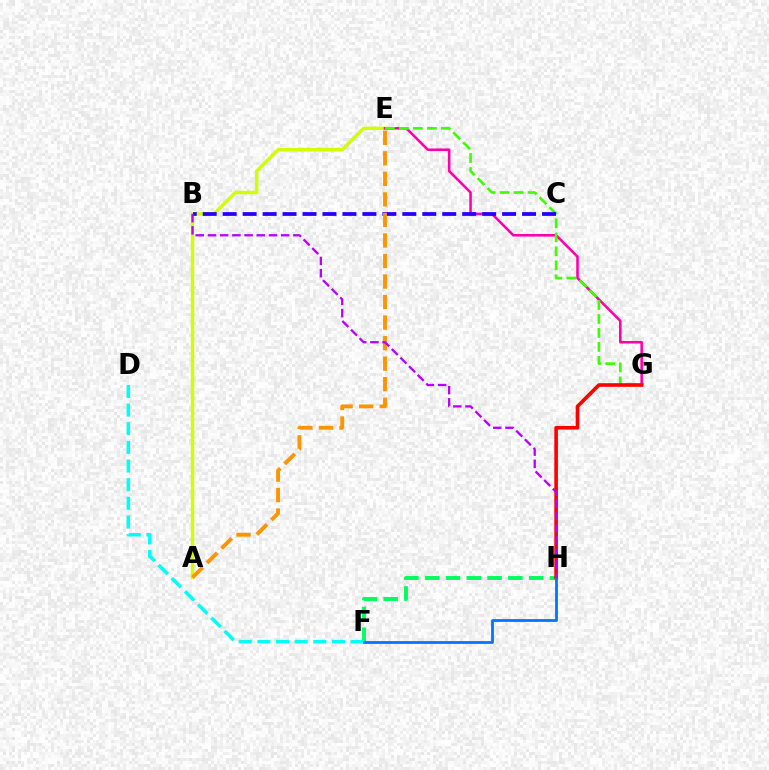{('A', 'E'): [{'color': '#d1ff00', 'line_style': 'solid', 'thickness': 2.48}, {'color': '#ff9400', 'line_style': 'dashed', 'thickness': 2.79}], ('E', 'G'): [{'color': '#ff00ac', 'line_style': 'solid', 'thickness': 1.84}, {'color': '#3dff00', 'line_style': 'dashed', 'thickness': 1.9}], ('F', 'H'): [{'color': '#00ff5c', 'line_style': 'dashed', 'thickness': 2.83}, {'color': '#0074ff', 'line_style': 'solid', 'thickness': 1.98}], ('D', 'F'): [{'color': '#00fff6', 'line_style': 'dashed', 'thickness': 2.53}], ('G', 'H'): [{'color': '#ff0000', 'line_style': 'solid', 'thickness': 2.61}], ('B', 'C'): [{'color': '#2500ff', 'line_style': 'dashed', 'thickness': 2.71}], ('B', 'H'): [{'color': '#b900ff', 'line_style': 'dashed', 'thickness': 1.66}]}